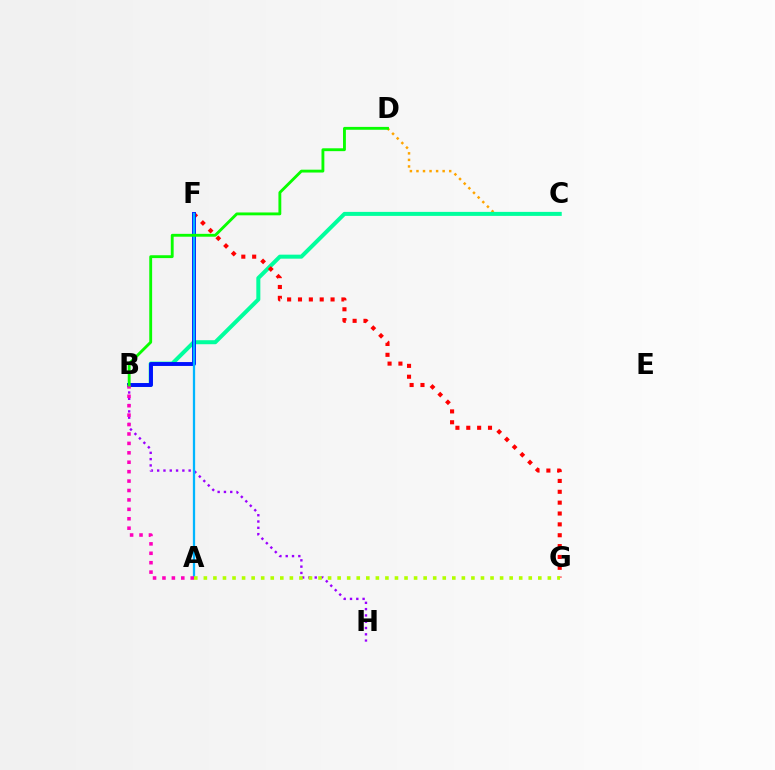{('C', 'D'): [{'color': '#ffa500', 'line_style': 'dotted', 'thickness': 1.78}], ('B', 'H'): [{'color': '#9b00ff', 'line_style': 'dotted', 'thickness': 1.71}], ('B', 'C'): [{'color': '#00ff9d', 'line_style': 'solid', 'thickness': 2.89}], ('F', 'G'): [{'color': '#ff0000', 'line_style': 'dotted', 'thickness': 2.95}], ('B', 'F'): [{'color': '#0010ff', 'line_style': 'solid', 'thickness': 2.8}], ('A', 'F'): [{'color': '#00b5ff', 'line_style': 'solid', 'thickness': 1.64}], ('A', 'B'): [{'color': '#ff00bd', 'line_style': 'dotted', 'thickness': 2.56}], ('A', 'G'): [{'color': '#b3ff00', 'line_style': 'dotted', 'thickness': 2.6}], ('B', 'D'): [{'color': '#08ff00', 'line_style': 'solid', 'thickness': 2.06}]}